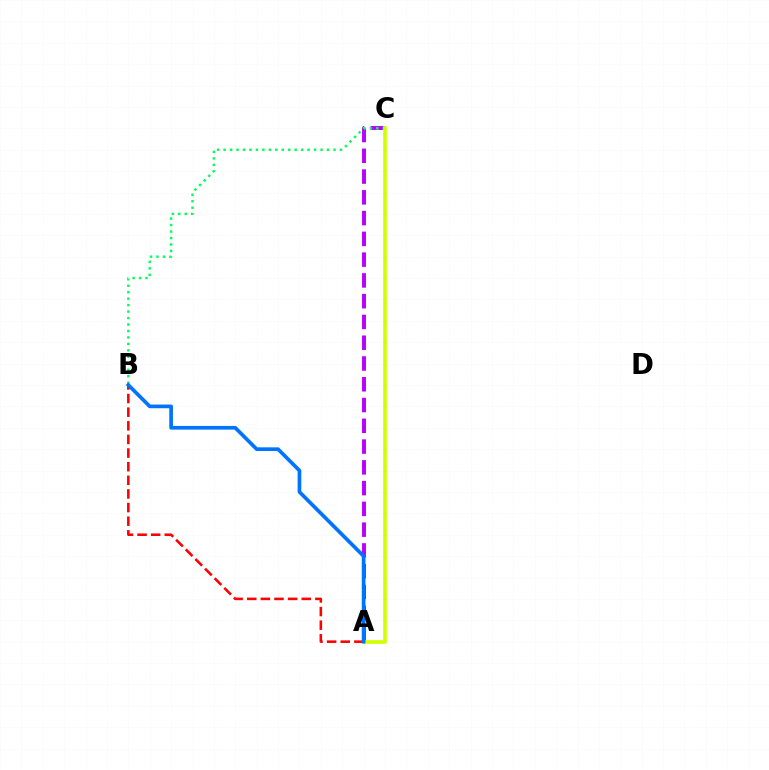{('A', 'C'): [{'color': '#b900ff', 'line_style': 'dashed', 'thickness': 2.82}, {'color': '#d1ff00', 'line_style': 'solid', 'thickness': 2.63}], ('B', 'C'): [{'color': '#00ff5c', 'line_style': 'dotted', 'thickness': 1.76}], ('A', 'B'): [{'color': '#ff0000', 'line_style': 'dashed', 'thickness': 1.85}, {'color': '#0074ff', 'line_style': 'solid', 'thickness': 2.65}]}